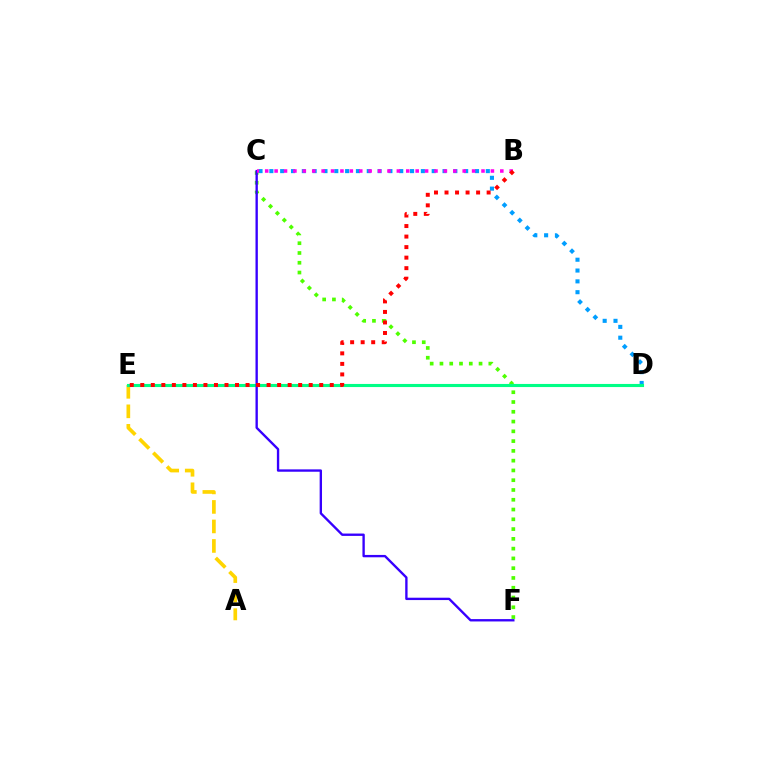{('C', 'D'): [{'color': '#009eff', 'line_style': 'dotted', 'thickness': 2.94}], ('A', 'E'): [{'color': '#ffd500', 'line_style': 'dashed', 'thickness': 2.65}], ('C', 'F'): [{'color': '#4fff00', 'line_style': 'dotted', 'thickness': 2.66}, {'color': '#3700ff', 'line_style': 'solid', 'thickness': 1.7}], ('D', 'E'): [{'color': '#00ff86', 'line_style': 'solid', 'thickness': 2.24}], ('B', 'C'): [{'color': '#ff00ed', 'line_style': 'dotted', 'thickness': 2.56}], ('B', 'E'): [{'color': '#ff0000', 'line_style': 'dotted', 'thickness': 2.86}]}